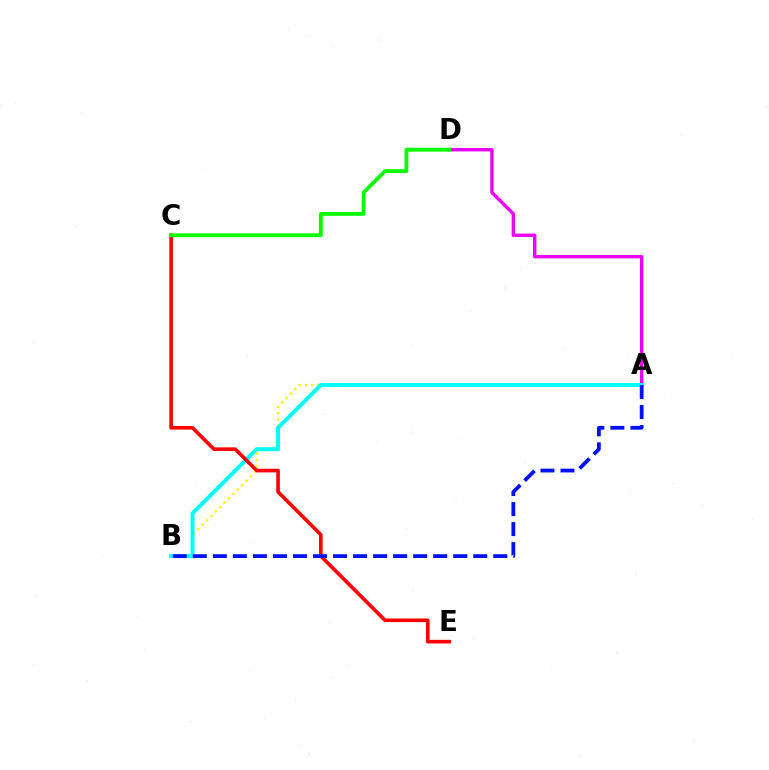{('A', 'B'): [{'color': '#fcf500', 'line_style': 'dotted', 'thickness': 1.69}, {'color': '#00fff6', 'line_style': 'solid', 'thickness': 2.85}, {'color': '#0010ff', 'line_style': 'dashed', 'thickness': 2.72}], ('A', 'D'): [{'color': '#ee00ff', 'line_style': 'solid', 'thickness': 2.43}], ('C', 'E'): [{'color': '#ff0000', 'line_style': 'solid', 'thickness': 2.6}], ('C', 'D'): [{'color': '#08ff00', 'line_style': 'solid', 'thickness': 2.75}]}